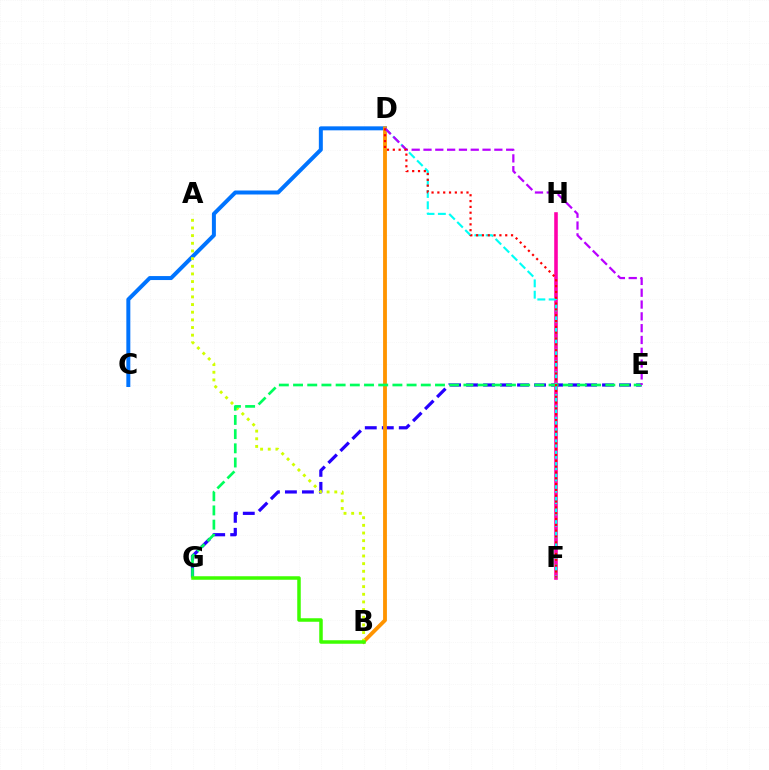{('E', 'G'): [{'color': '#2500ff', 'line_style': 'dashed', 'thickness': 2.31}, {'color': '#00ff5c', 'line_style': 'dashed', 'thickness': 1.93}], ('F', 'H'): [{'color': '#ff00ac', 'line_style': 'solid', 'thickness': 2.58}], ('C', 'D'): [{'color': '#0074ff', 'line_style': 'solid', 'thickness': 2.87}], ('B', 'D'): [{'color': '#ff9400', 'line_style': 'solid', 'thickness': 2.76}], ('A', 'B'): [{'color': '#d1ff00', 'line_style': 'dotted', 'thickness': 2.08}], ('D', 'F'): [{'color': '#00fff6', 'line_style': 'dashed', 'thickness': 1.54}, {'color': '#ff0000', 'line_style': 'dotted', 'thickness': 1.58}], ('D', 'E'): [{'color': '#b900ff', 'line_style': 'dashed', 'thickness': 1.6}], ('B', 'G'): [{'color': '#3dff00', 'line_style': 'solid', 'thickness': 2.53}]}